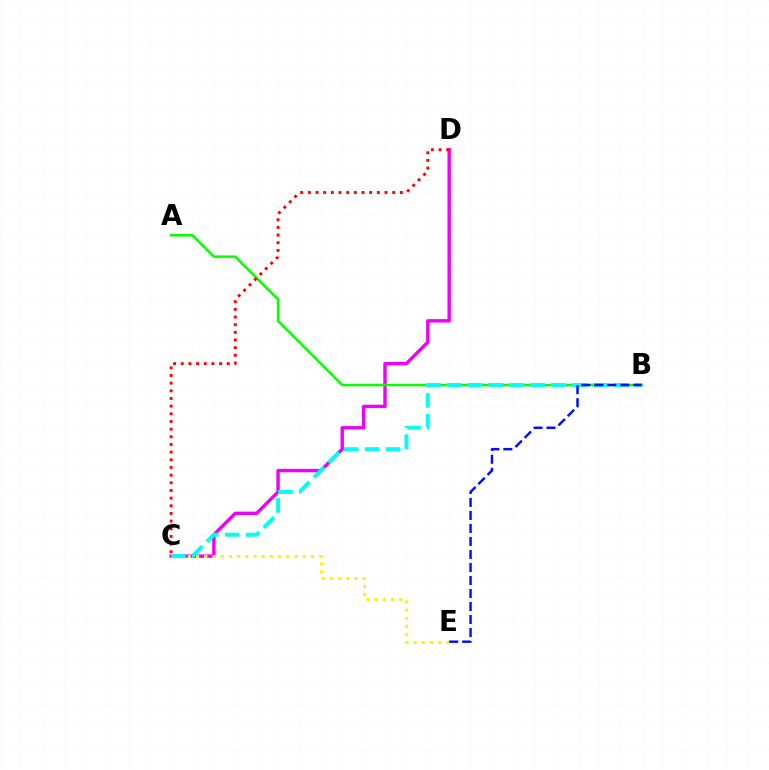{('C', 'D'): [{'color': '#ee00ff', 'line_style': 'solid', 'thickness': 2.45}, {'color': '#ff0000', 'line_style': 'dotted', 'thickness': 2.08}], ('C', 'E'): [{'color': '#fcf500', 'line_style': 'dotted', 'thickness': 2.23}], ('A', 'B'): [{'color': '#08ff00', 'line_style': 'solid', 'thickness': 1.82}], ('B', 'C'): [{'color': '#00fff6', 'line_style': 'dashed', 'thickness': 2.84}], ('B', 'E'): [{'color': '#0010ff', 'line_style': 'dashed', 'thickness': 1.77}]}